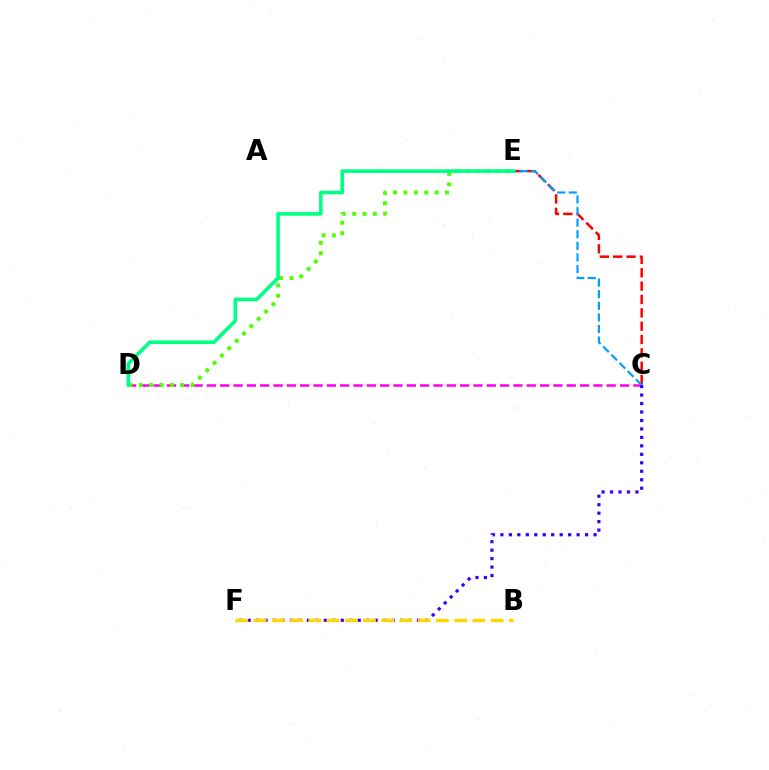{('C', 'D'): [{'color': '#ff00ed', 'line_style': 'dashed', 'thickness': 1.81}], ('C', 'E'): [{'color': '#ff0000', 'line_style': 'dashed', 'thickness': 1.81}, {'color': '#009eff', 'line_style': 'dashed', 'thickness': 1.58}], ('D', 'E'): [{'color': '#4fff00', 'line_style': 'dotted', 'thickness': 2.82}, {'color': '#00ff86', 'line_style': 'solid', 'thickness': 2.61}], ('C', 'F'): [{'color': '#3700ff', 'line_style': 'dotted', 'thickness': 2.3}], ('B', 'F'): [{'color': '#ffd500', 'line_style': 'dashed', 'thickness': 2.48}]}